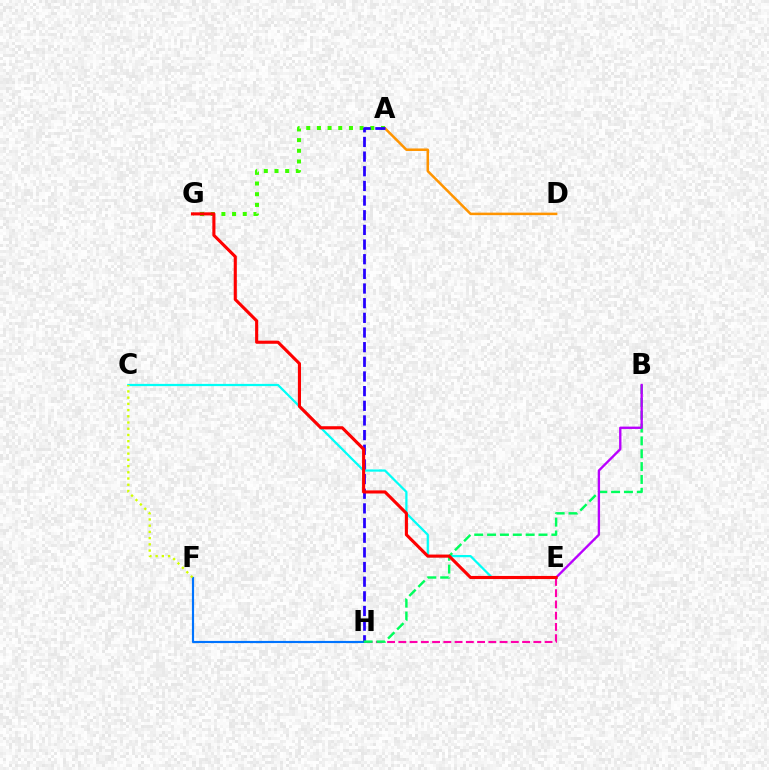{('A', 'G'): [{'color': '#3dff00', 'line_style': 'dotted', 'thickness': 2.9}], ('A', 'D'): [{'color': '#ff9400', 'line_style': 'solid', 'thickness': 1.81}], ('C', 'E'): [{'color': '#00fff6', 'line_style': 'solid', 'thickness': 1.61}], ('E', 'H'): [{'color': '#ff00ac', 'line_style': 'dashed', 'thickness': 1.53}], ('F', 'H'): [{'color': '#0074ff', 'line_style': 'solid', 'thickness': 1.55}], ('A', 'H'): [{'color': '#2500ff', 'line_style': 'dashed', 'thickness': 1.99}], ('B', 'H'): [{'color': '#00ff5c', 'line_style': 'dashed', 'thickness': 1.75}], ('B', 'E'): [{'color': '#b900ff', 'line_style': 'solid', 'thickness': 1.69}], ('E', 'G'): [{'color': '#ff0000', 'line_style': 'solid', 'thickness': 2.24}], ('C', 'F'): [{'color': '#d1ff00', 'line_style': 'dotted', 'thickness': 1.69}]}